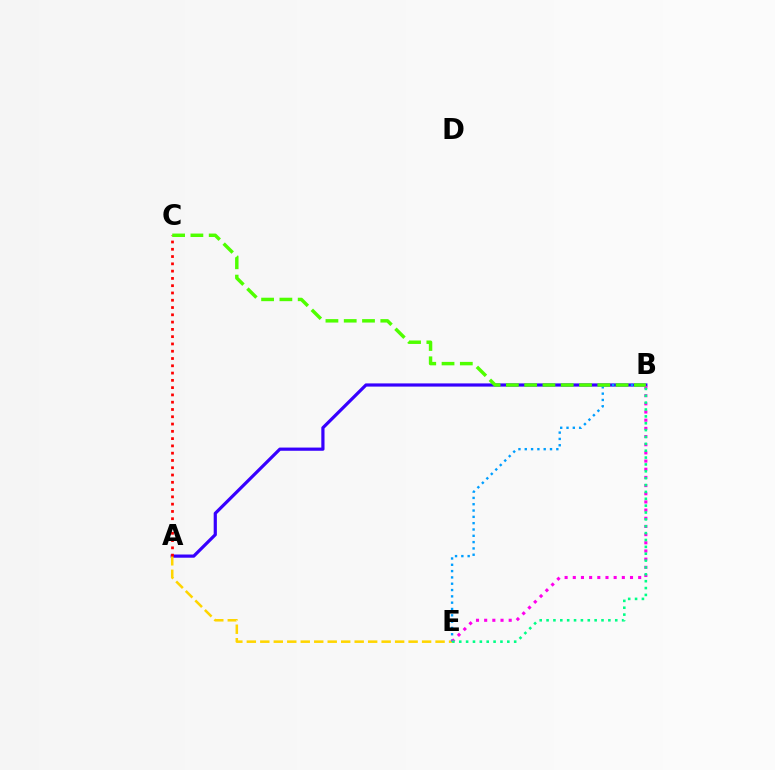{('A', 'B'): [{'color': '#3700ff', 'line_style': 'solid', 'thickness': 2.3}], ('A', 'E'): [{'color': '#ffd500', 'line_style': 'dashed', 'thickness': 1.83}], ('A', 'C'): [{'color': '#ff0000', 'line_style': 'dotted', 'thickness': 1.98}], ('B', 'E'): [{'color': '#009eff', 'line_style': 'dotted', 'thickness': 1.72}, {'color': '#ff00ed', 'line_style': 'dotted', 'thickness': 2.22}, {'color': '#00ff86', 'line_style': 'dotted', 'thickness': 1.87}], ('B', 'C'): [{'color': '#4fff00', 'line_style': 'dashed', 'thickness': 2.48}]}